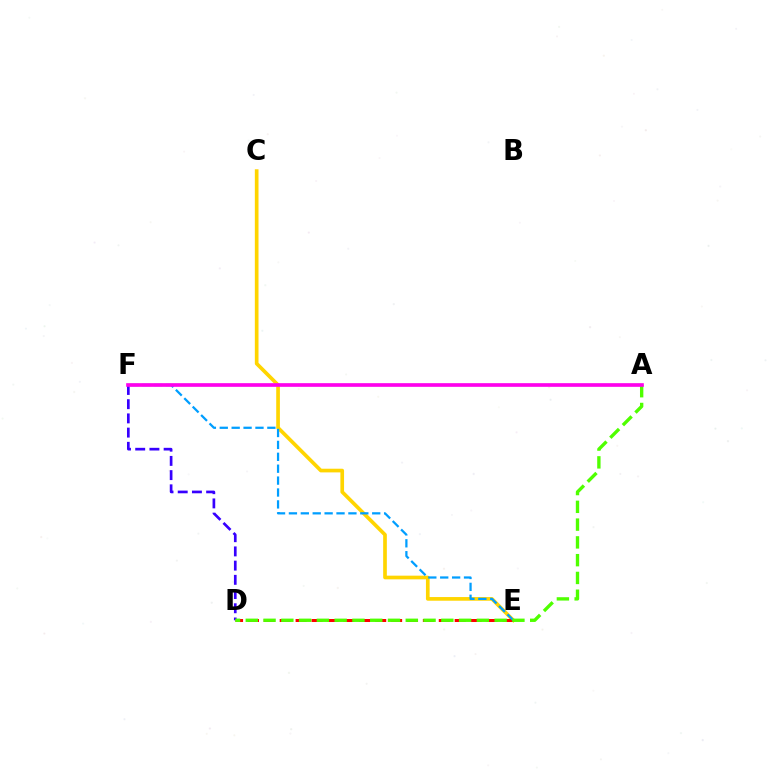{('C', 'E'): [{'color': '#ffd500', 'line_style': 'solid', 'thickness': 2.64}], ('D', 'F'): [{'color': '#3700ff', 'line_style': 'dashed', 'thickness': 1.93}], ('D', 'E'): [{'color': '#ff0000', 'line_style': 'dashed', 'thickness': 2.16}], ('E', 'F'): [{'color': '#009eff', 'line_style': 'dashed', 'thickness': 1.62}], ('A', 'D'): [{'color': '#4fff00', 'line_style': 'dashed', 'thickness': 2.41}], ('A', 'F'): [{'color': '#00ff86', 'line_style': 'solid', 'thickness': 1.54}, {'color': '#ff00ed', 'line_style': 'solid', 'thickness': 2.63}]}